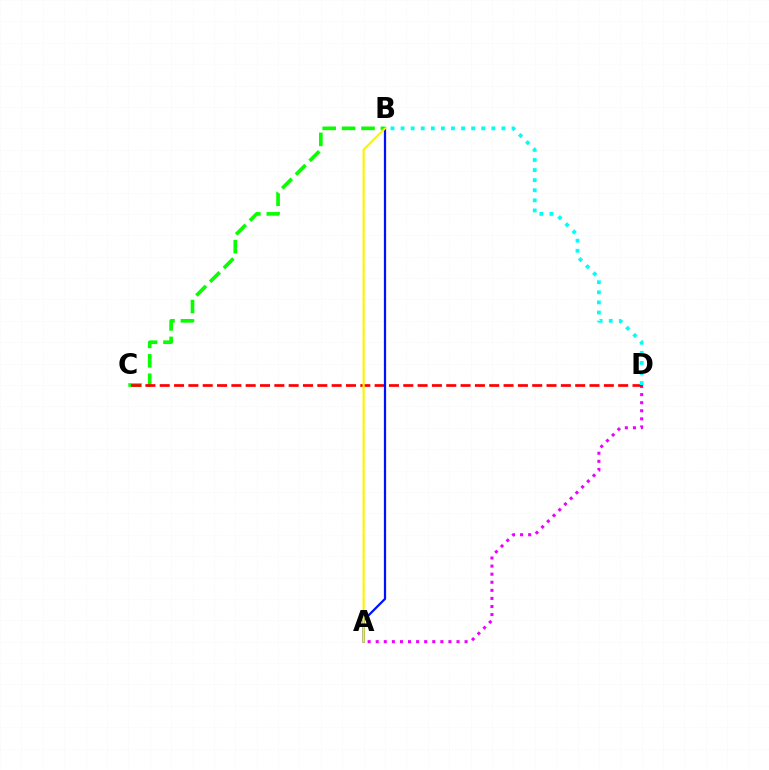{('A', 'D'): [{'color': '#ee00ff', 'line_style': 'dotted', 'thickness': 2.2}], ('B', 'C'): [{'color': '#08ff00', 'line_style': 'dashed', 'thickness': 2.64}], ('C', 'D'): [{'color': '#ff0000', 'line_style': 'dashed', 'thickness': 1.95}], ('A', 'B'): [{'color': '#0010ff', 'line_style': 'solid', 'thickness': 1.61}, {'color': '#fcf500', 'line_style': 'solid', 'thickness': 1.57}], ('B', 'D'): [{'color': '#00fff6', 'line_style': 'dotted', 'thickness': 2.74}]}